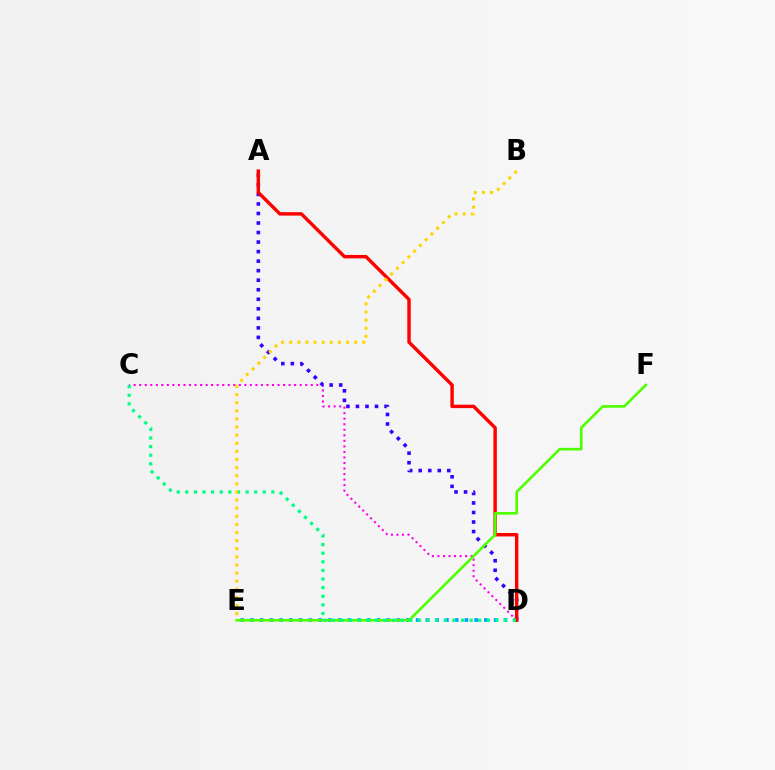{('C', 'D'): [{'color': '#ff00ed', 'line_style': 'dotted', 'thickness': 1.5}, {'color': '#00ff86', 'line_style': 'dotted', 'thickness': 2.34}], ('A', 'D'): [{'color': '#3700ff', 'line_style': 'dotted', 'thickness': 2.59}, {'color': '#ff0000', 'line_style': 'solid', 'thickness': 2.46}], ('D', 'E'): [{'color': '#009eff', 'line_style': 'dotted', 'thickness': 2.65}], ('E', 'F'): [{'color': '#4fff00', 'line_style': 'solid', 'thickness': 1.9}], ('B', 'E'): [{'color': '#ffd500', 'line_style': 'dotted', 'thickness': 2.2}]}